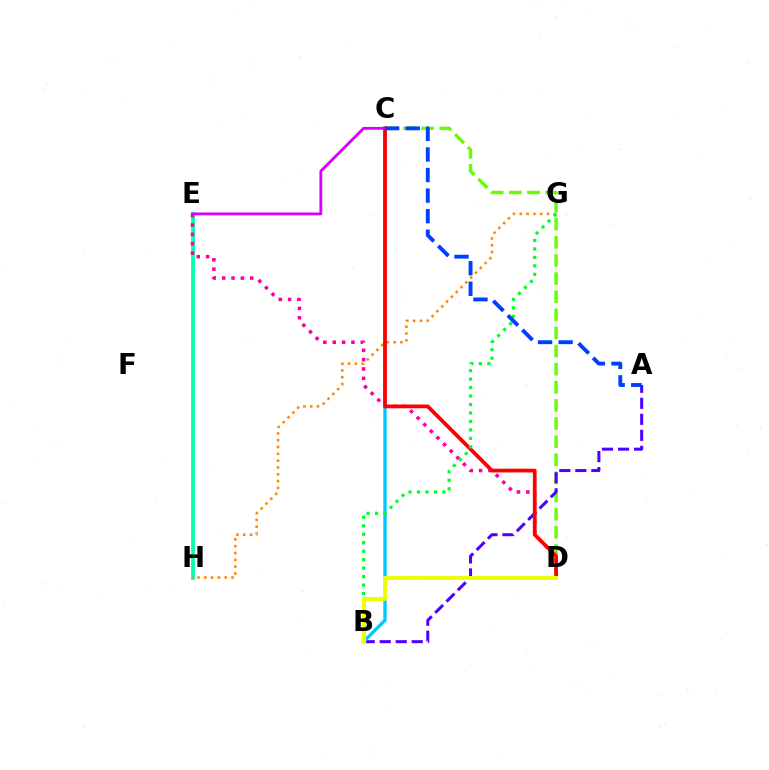{('C', 'D'): [{'color': '#66ff00', 'line_style': 'dashed', 'thickness': 2.46}, {'color': '#ff0000', 'line_style': 'solid', 'thickness': 2.7}], ('E', 'H'): [{'color': '#00ffaf', 'line_style': 'solid', 'thickness': 2.69}], ('D', 'E'): [{'color': '#ff00a0', 'line_style': 'dotted', 'thickness': 2.54}], ('A', 'B'): [{'color': '#4f00ff', 'line_style': 'dashed', 'thickness': 2.17}], ('B', 'C'): [{'color': '#00c7ff', 'line_style': 'solid', 'thickness': 2.4}], ('G', 'H'): [{'color': '#ff8800', 'line_style': 'dotted', 'thickness': 1.85}], ('B', 'G'): [{'color': '#00ff27', 'line_style': 'dotted', 'thickness': 2.3}], ('C', 'E'): [{'color': '#d600ff', 'line_style': 'solid', 'thickness': 2.03}], ('B', 'D'): [{'color': '#eeff00', 'line_style': 'solid', 'thickness': 2.88}], ('A', 'C'): [{'color': '#003fff', 'line_style': 'dashed', 'thickness': 2.79}]}